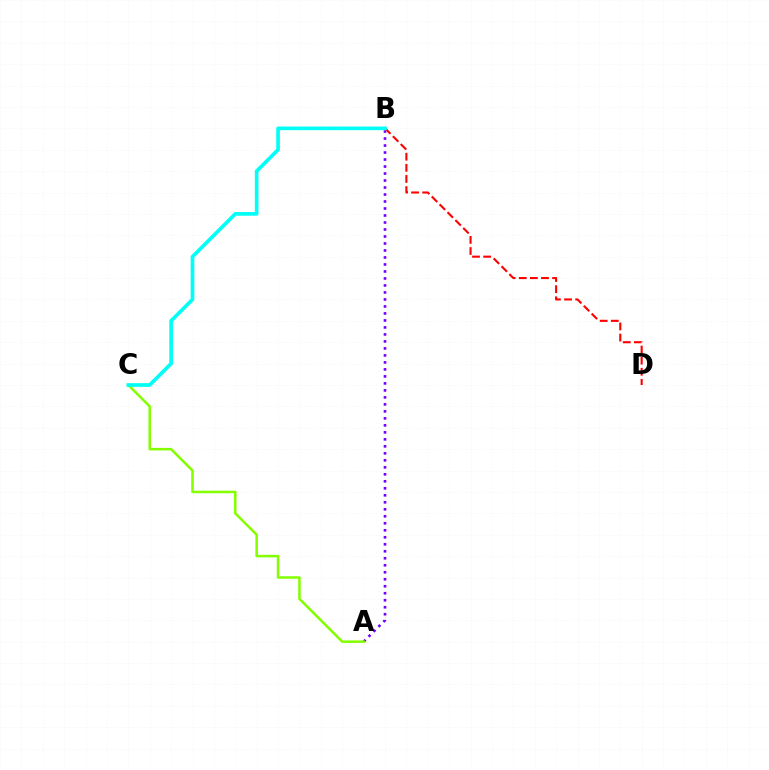{('A', 'B'): [{'color': '#7200ff', 'line_style': 'dotted', 'thickness': 1.9}], ('B', 'D'): [{'color': '#ff0000', 'line_style': 'dashed', 'thickness': 1.51}], ('A', 'C'): [{'color': '#84ff00', 'line_style': 'solid', 'thickness': 1.82}], ('B', 'C'): [{'color': '#00fff6', 'line_style': 'solid', 'thickness': 2.64}]}